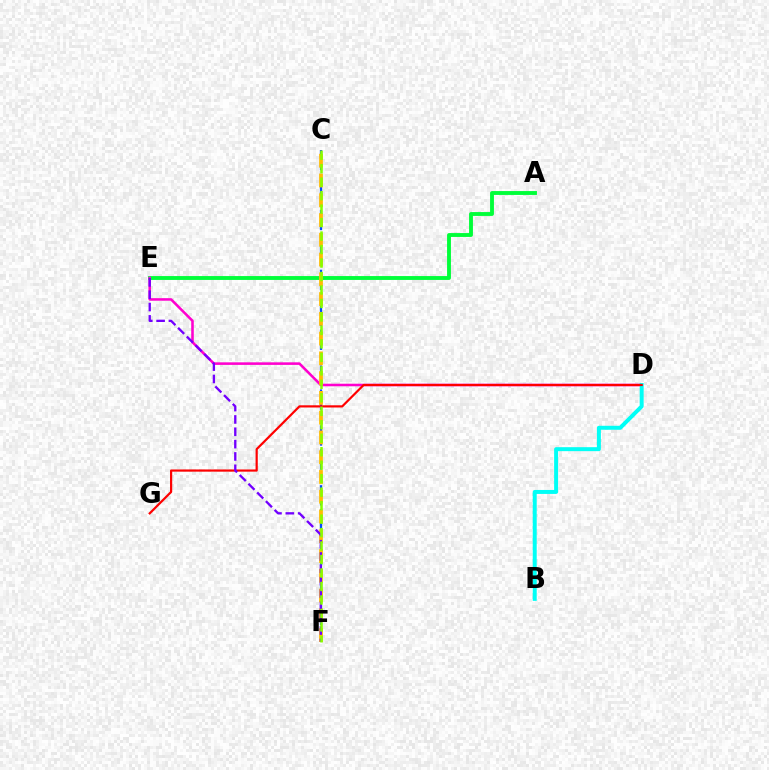{('A', 'E'): [{'color': '#00ff39', 'line_style': 'solid', 'thickness': 2.78}], ('C', 'F'): [{'color': '#004bff', 'line_style': 'dashed', 'thickness': 1.63}, {'color': '#ffbd00', 'line_style': 'dashed', 'thickness': 2.69}, {'color': '#84ff00', 'line_style': 'dashed', 'thickness': 1.83}], ('D', 'E'): [{'color': '#ff00cf', 'line_style': 'solid', 'thickness': 1.85}], ('B', 'D'): [{'color': '#00fff6', 'line_style': 'solid', 'thickness': 2.86}], ('D', 'G'): [{'color': '#ff0000', 'line_style': 'solid', 'thickness': 1.58}], ('E', 'F'): [{'color': '#7200ff', 'line_style': 'dashed', 'thickness': 1.68}]}